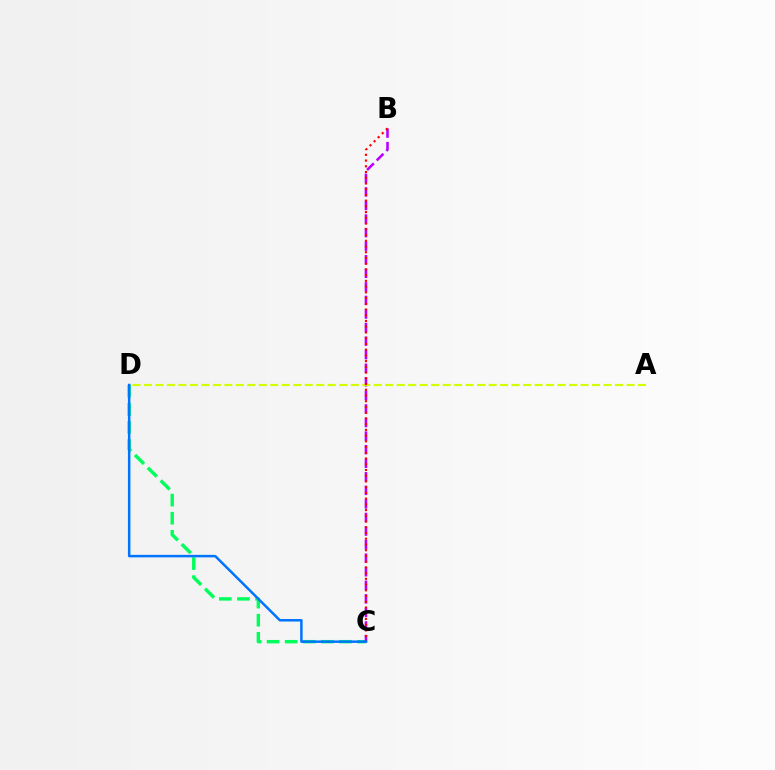{('C', 'D'): [{'color': '#00ff5c', 'line_style': 'dashed', 'thickness': 2.46}, {'color': '#0074ff', 'line_style': 'solid', 'thickness': 1.8}], ('B', 'C'): [{'color': '#b900ff', 'line_style': 'dashed', 'thickness': 1.84}, {'color': '#ff0000', 'line_style': 'dotted', 'thickness': 1.56}], ('A', 'D'): [{'color': '#d1ff00', 'line_style': 'dashed', 'thickness': 1.56}]}